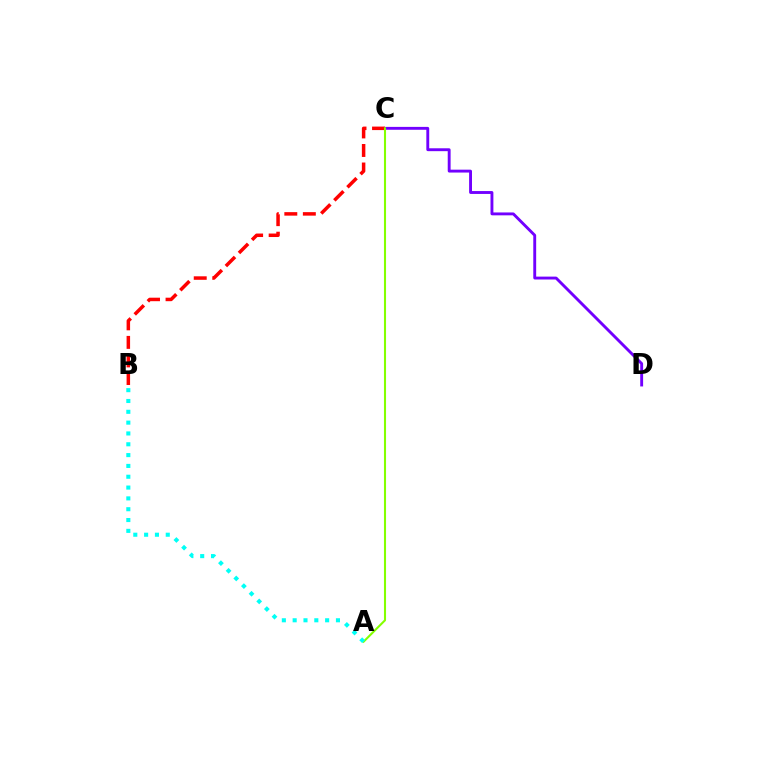{('C', 'D'): [{'color': '#7200ff', 'line_style': 'solid', 'thickness': 2.08}], ('B', 'C'): [{'color': '#ff0000', 'line_style': 'dashed', 'thickness': 2.52}], ('A', 'C'): [{'color': '#84ff00', 'line_style': 'solid', 'thickness': 1.5}], ('A', 'B'): [{'color': '#00fff6', 'line_style': 'dotted', 'thickness': 2.94}]}